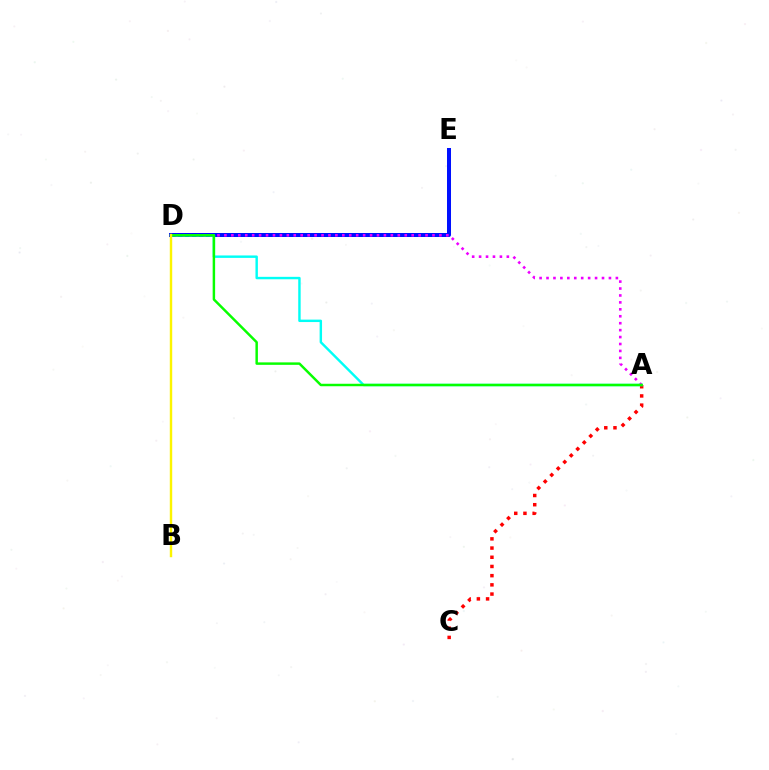{('A', 'C'): [{'color': '#ff0000', 'line_style': 'dotted', 'thickness': 2.5}], ('D', 'E'): [{'color': '#0010ff', 'line_style': 'solid', 'thickness': 2.88}], ('A', 'D'): [{'color': '#ee00ff', 'line_style': 'dotted', 'thickness': 1.88}, {'color': '#00fff6', 'line_style': 'solid', 'thickness': 1.75}, {'color': '#08ff00', 'line_style': 'solid', 'thickness': 1.78}], ('B', 'D'): [{'color': '#fcf500', 'line_style': 'solid', 'thickness': 1.74}]}